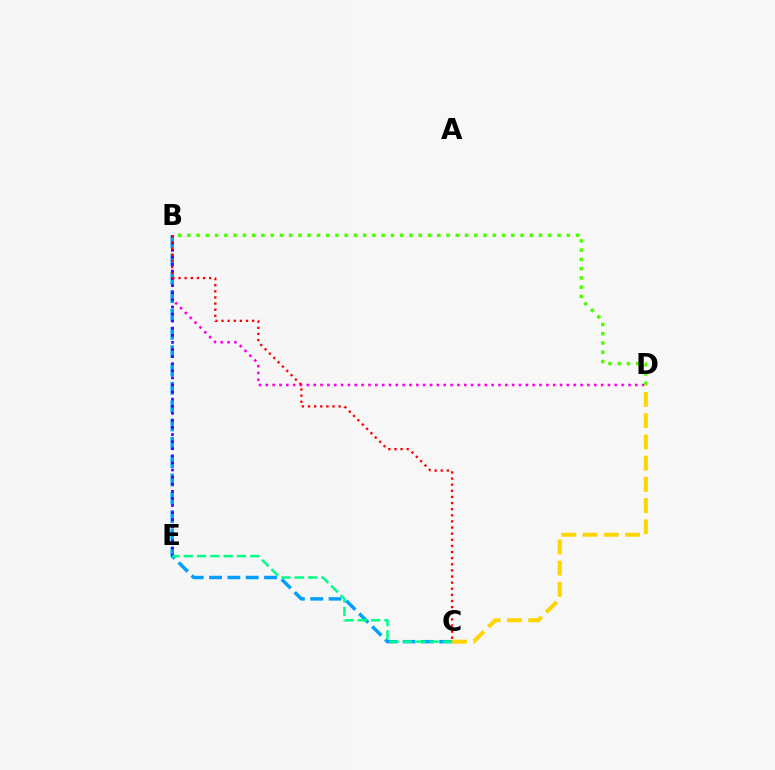{('B', 'D'): [{'color': '#ff00ed', 'line_style': 'dotted', 'thickness': 1.86}, {'color': '#4fff00', 'line_style': 'dotted', 'thickness': 2.51}], ('C', 'D'): [{'color': '#ffd500', 'line_style': 'dashed', 'thickness': 2.88}], ('B', 'C'): [{'color': '#009eff', 'line_style': 'dashed', 'thickness': 2.49}, {'color': '#ff0000', 'line_style': 'dotted', 'thickness': 1.66}], ('B', 'E'): [{'color': '#3700ff', 'line_style': 'dotted', 'thickness': 1.93}], ('C', 'E'): [{'color': '#00ff86', 'line_style': 'dashed', 'thickness': 1.81}]}